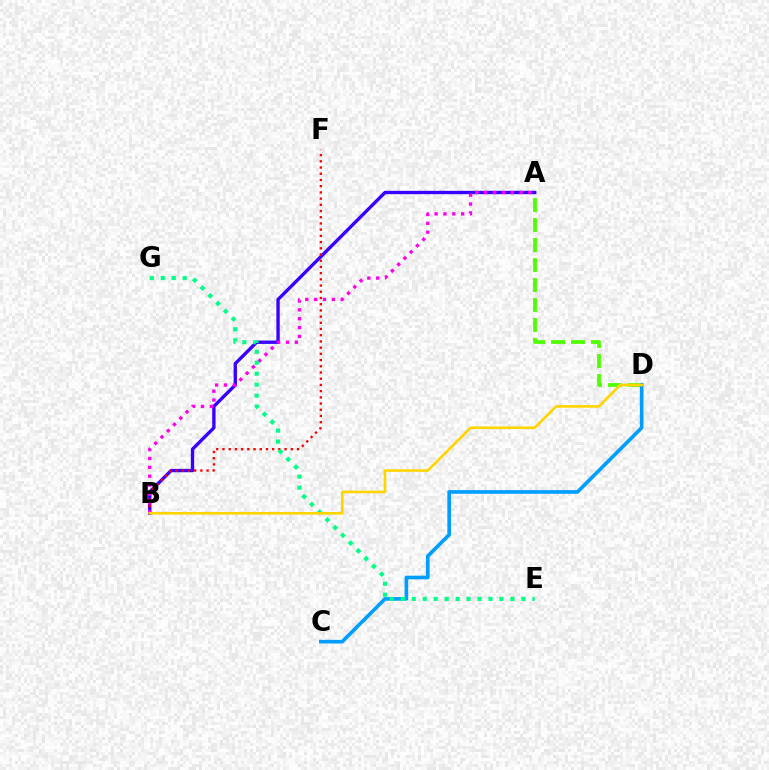{('A', 'D'): [{'color': '#4fff00', 'line_style': 'dashed', 'thickness': 2.72}], ('C', 'D'): [{'color': '#009eff', 'line_style': 'solid', 'thickness': 2.63}], ('A', 'B'): [{'color': '#3700ff', 'line_style': 'solid', 'thickness': 2.41}, {'color': '#ff00ed', 'line_style': 'dotted', 'thickness': 2.41}], ('B', 'F'): [{'color': '#ff0000', 'line_style': 'dotted', 'thickness': 1.69}], ('E', 'G'): [{'color': '#00ff86', 'line_style': 'dotted', 'thickness': 2.98}], ('B', 'D'): [{'color': '#ffd500', 'line_style': 'solid', 'thickness': 1.89}]}